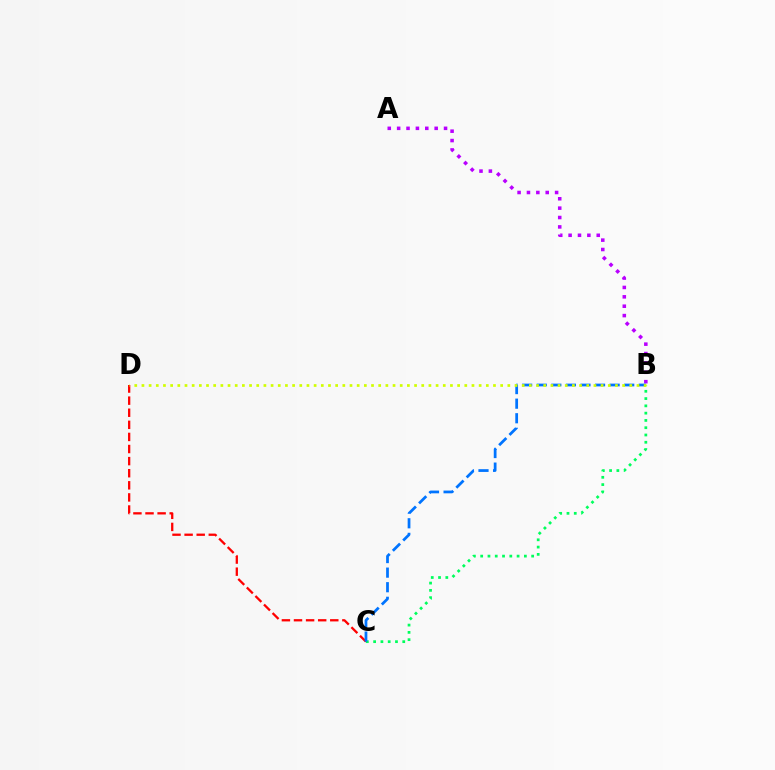{('C', 'D'): [{'color': '#ff0000', 'line_style': 'dashed', 'thickness': 1.64}], ('B', 'C'): [{'color': '#00ff5c', 'line_style': 'dotted', 'thickness': 1.98}, {'color': '#0074ff', 'line_style': 'dashed', 'thickness': 1.98}], ('A', 'B'): [{'color': '#b900ff', 'line_style': 'dotted', 'thickness': 2.55}], ('B', 'D'): [{'color': '#d1ff00', 'line_style': 'dotted', 'thickness': 1.95}]}